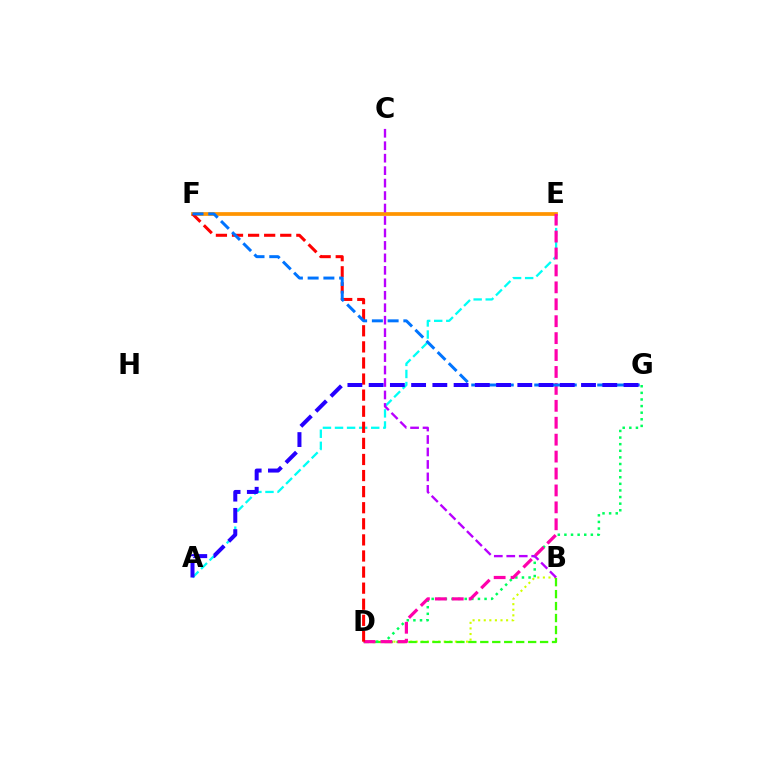{('B', 'D'): [{'color': '#d1ff00', 'line_style': 'dotted', 'thickness': 1.52}, {'color': '#3dff00', 'line_style': 'dashed', 'thickness': 1.62}], ('A', 'E'): [{'color': '#00fff6', 'line_style': 'dashed', 'thickness': 1.64}], ('E', 'F'): [{'color': '#ff9400', 'line_style': 'solid', 'thickness': 2.69}], ('D', 'G'): [{'color': '#00ff5c', 'line_style': 'dotted', 'thickness': 1.8}], ('B', 'C'): [{'color': '#b900ff', 'line_style': 'dashed', 'thickness': 1.69}], ('D', 'E'): [{'color': '#ff00ac', 'line_style': 'dashed', 'thickness': 2.3}], ('D', 'F'): [{'color': '#ff0000', 'line_style': 'dashed', 'thickness': 2.19}], ('F', 'G'): [{'color': '#0074ff', 'line_style': 'dashed', 'thickness': 2.14}], ('A', 'G'): [{'color': '#2500ff', 'line_style': 'dashed', 'thickness': 2.89}]}